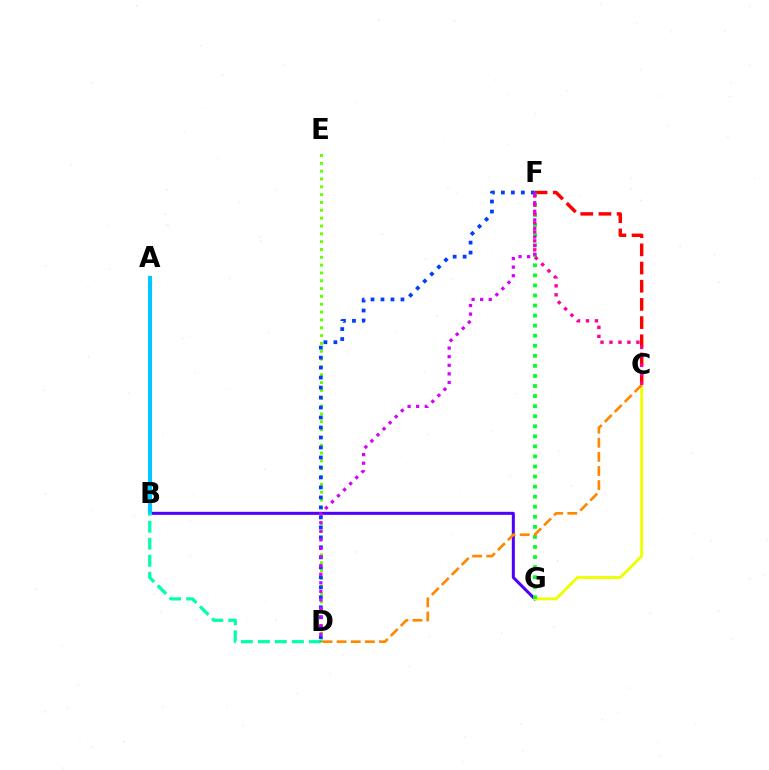{('C', 'F'): [{'color': '#ff0000', 'line_style': 'dashed', 'thickness': 2.47}, {'color': '#ff00a0', 'line_style': 'dotted', 'thickness': 2.44}], ('B', 'G'): [{'color': '#4f00ff', 'line_style': 'solid', 'thickness': 2.18}], ('C', 'G'): [{'color': '#eeff00', 'line_style': 'solid', 'thickness': 2.1}], ('D', 'E'): [{'color': '#66ff00', 'line_style': 'dotted', 'thickness': 2.13}], ('F', 'G'): [{'color': '#00ff27', 'line_style': 'dotted', 'thickness': 2.73}], ('A', 'B'): [{'color': '#00c7ff', 'line_style': 'solid', 'thickness': 2.94}], ('C', 'D'): [{'color': '#ff8800', 'line_style': 'dashed', 'thickness': 1.92}], ('D', 'F'): [{'color': '#003fff', 'line_style': 'dotted', 'thickness': 2.71}, {'color': '#d600ff', 'line_style': 'dotted', 'thickness': 2.33}], ('B', 'D'): [{'color': '#00ffaf', 'line_style': 'dashed', 'thickness': 2.31}]}